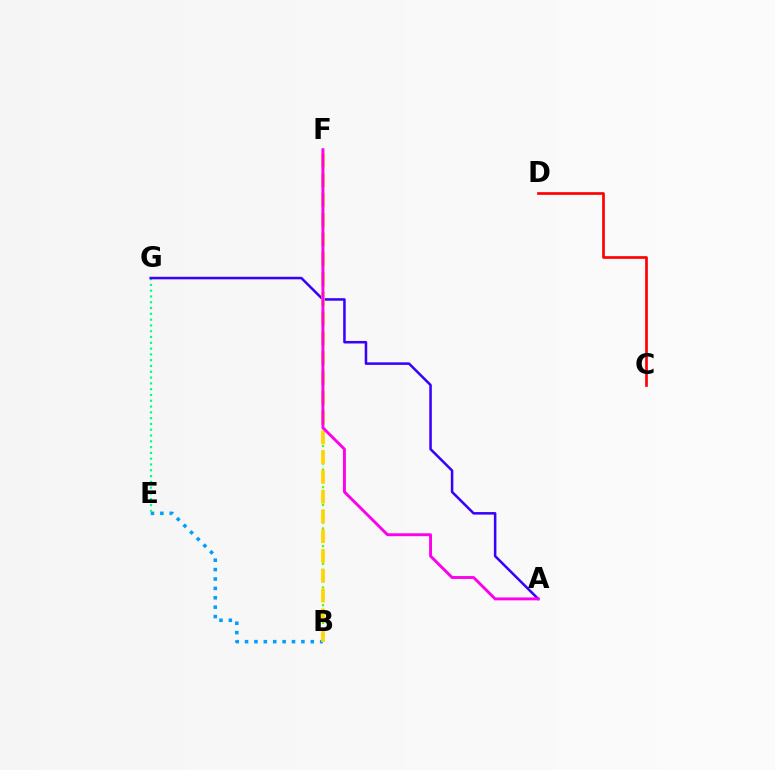{('B', 'E'): [{'color': '#009eff', 'line_style': 'dotted', 'thickness': 2.55}], ('E', 'G'): [{'color': '#00ff86', 'line_style': 'dotted', 'thickness': 1.57}], ('C', 'D'): [{'color': '#ff0000', 'line_style': 'solid', 'thickness': 1.93}], ('B', 'F'): [{'color': '#4fff00', 'line_style': 'dotted', 'thickness': 1.6}, {'color': '#ffd500', 'line_style': 'dashed', 'thickness': 2.69}], ('A', 'G'): [{'color': '#3700ff', 'line_style': 'solid', 'thickness': 1.82}], ('A', 'F'): [{'color': '#ff00ed', 'line_style': 'solid', 'thickness': 2.09}]}